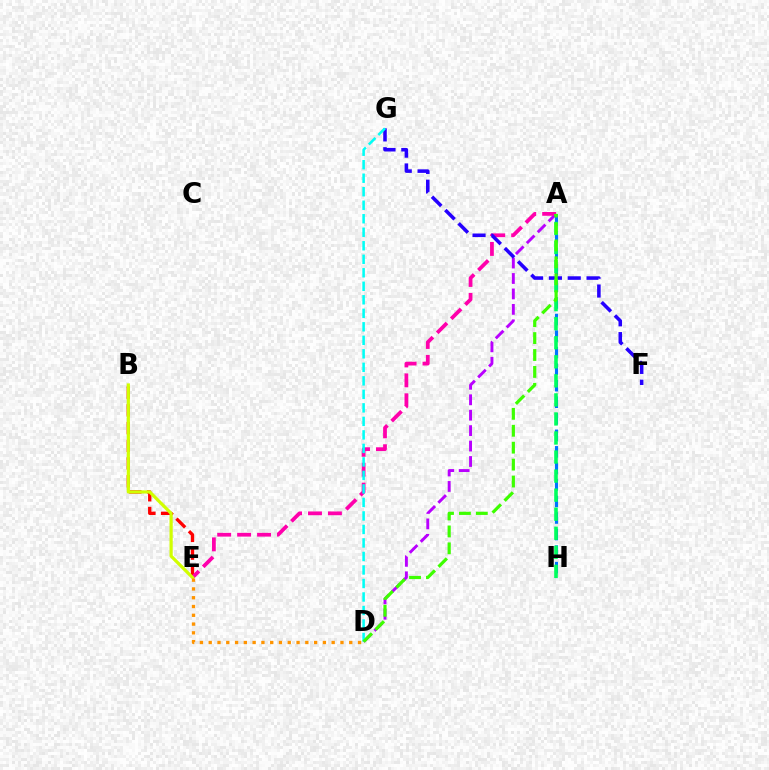{('B', 'E'): [{'color': '#ff0000', 'line_style': 'dashed', 'thickness': 2.41}, {'color': '#d1ff00', 'line_style': 'solid', 'thickness': 2.3}], ('A', 'D'): [{'color': '#b900ff', 'line_style': 'dashed', 'thickness': 2.1}, {'color': '#3dff00', 'line_style': 'dashed', 'thickness': 2.3}], ('A', 'E'): [{'color': '#ff00ac', 'line_style': 'dashed', 'thickness': 2.71}], ('F', 'G'): [{'color': '#2500ff', 'line_style': 'dashed', 'thickness': 2.56}], ('D', 'G'): [{'color': '#00fff6', 'line_style': 'dashed', 'thickness': 1.84}], ('D', 'E'): [{'color': '#ff9400', 'line_style': 'dotted', 'thickness': 2.39}], ('A', 'H'): [{'color': '#0074ff', 'line_style': 'dashed', 'thickness': 2.25}, {'color': '#00ff5c', 'line_style': 'dashed', 'thickness': 2.59}]}